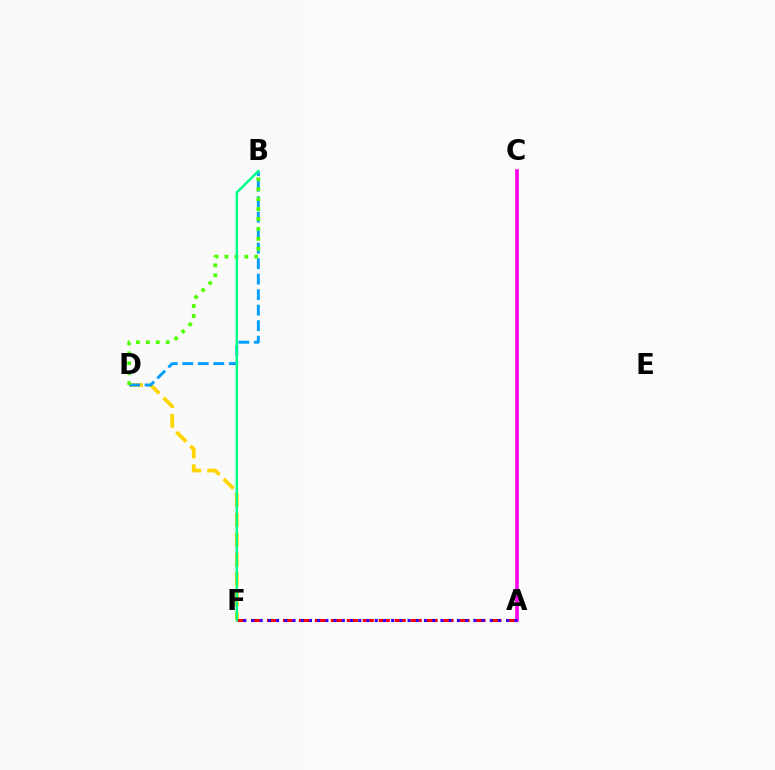{('D', 'F'): [{'color': '#ffd500', 'line_style': 'dashed', 'thickness': 2.69}], ('B', 'D'): [{'color': '#009eff', 'line_style': 'dashed', 'thickness': 2.11}, {'color': '#4fff00', 'line_style': 'dotted', 'thickness': 2.7}], ('A', 'F'): [{'color': '#ff0000', 'line_style': 'dashed', 'thickness': 2.17}, {'color': '#3700ff', 'line_style': 'dotted', 'thickness': 2.23}], ('A', 'C'): [{'color': '#ff00ed', 'line_style': 'solid', 'thickness': 2.63}], ('B', 'F'): [{'color': '#00ff86', 'line_style': 'solid', 'thickness': 1.76}]}